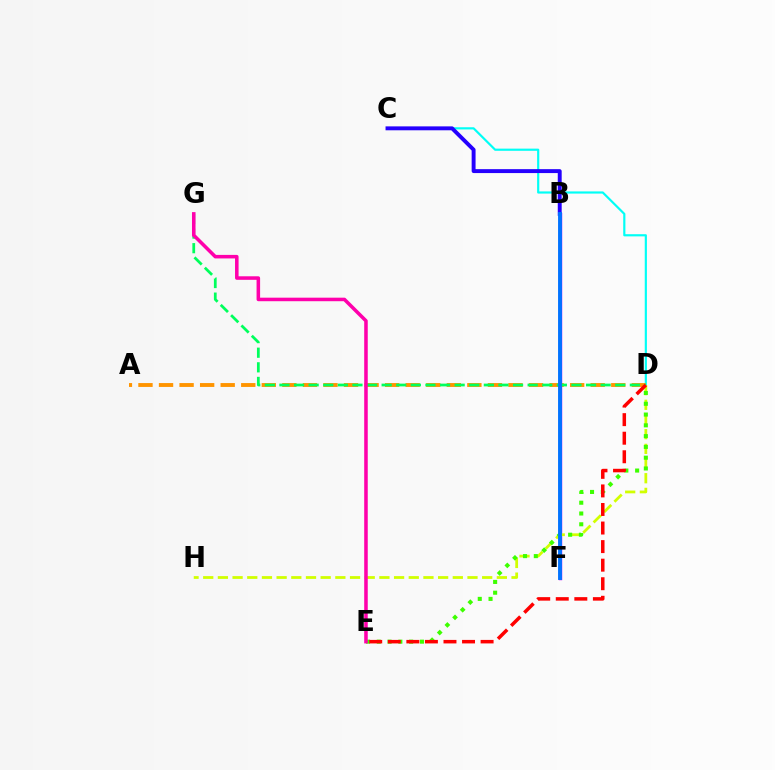{('C', 'D'): [{'color': '#00fff6', 'line_style': 'solid', 'thickness': 1.57}], ('A', 'D'): [{'color': '#ff9400', 'line_style': 'dashed', 'thickness': 2.79}], ('B', 'C'): [{'color': '#2500ff', 'line_style': 'solid', 'thickness': 2.82}], ('B', 'F'): [{'color': '#b900ff', 'line_style': 'solid', 'thickness': 2.46}, {'color': '#0074ff', 'line_style': 'solid', 'thickness': 2.79}], ('D', 'G'): [{'color': '#00ff5c', 'line_style': 'dashed', 'thickness': 1.98}], ('D', 'H'): [{'color': '#d1ff00', 'line_style': 'dashed', 'thickness': 1.99}], ('D', 'E'): [{'color': '#3dff00', 'line_style': 'dotted', 'thickness': 2.93}, {'color': '#ff0000', 'line_style': 'dashed', 'thickness': 2.52}], ('E', 'G'): [{'color': '#ff00ac', 'line_style': 'solid', 'thickness': 2.55}]}